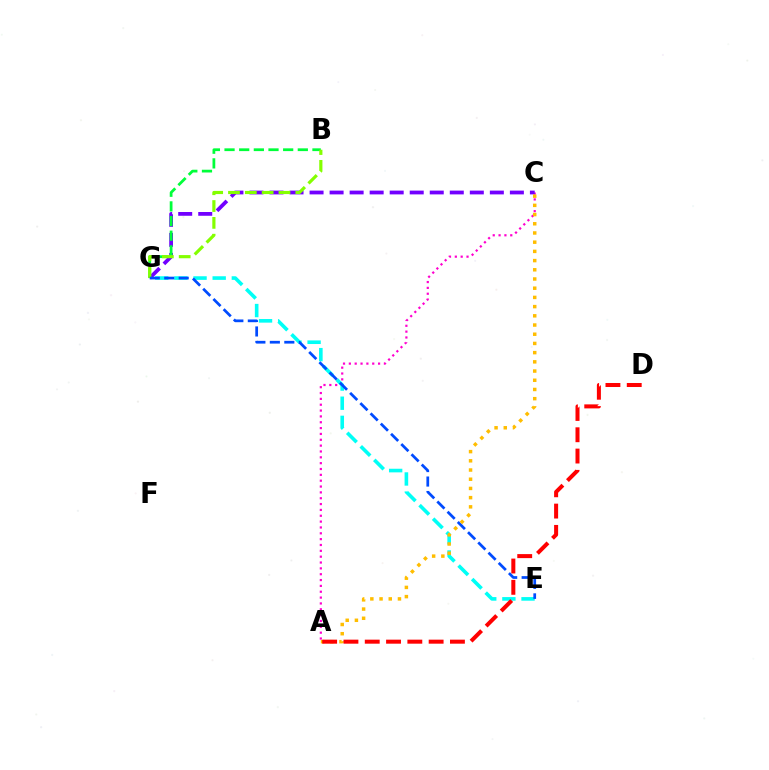{('A', 'C'): [{'color': '#ff00cf', 'line_style': 'dotted', 'thickness': 1.59}, {'color': '#ffbd00', 'line_style': 'dotted', 'thickness': 2.5}], ('C', 'G'): [{'color': '#7200ff', 'line_style': 'dashed', 'thickness': 2.72}], ('E', 'G'): [{'color': '#00fff6', 'line_style': 'dashed', 'thickness': 2.6}, {'color': '#004bff', 'line_style': 'dashed', 'thickness': 1.97}], ('B', 'G'): [{'color': '#00ff39', 'line_style': 'dashed', 'thickness': 1.99}, {'color': '#84ff00', 'line_style': 'dashed', 'thickness': 2.29}], ('A', 'D'): [{'color': '#ff0000', 'line_style': 'dashed', 'thickness': 2.89}]}